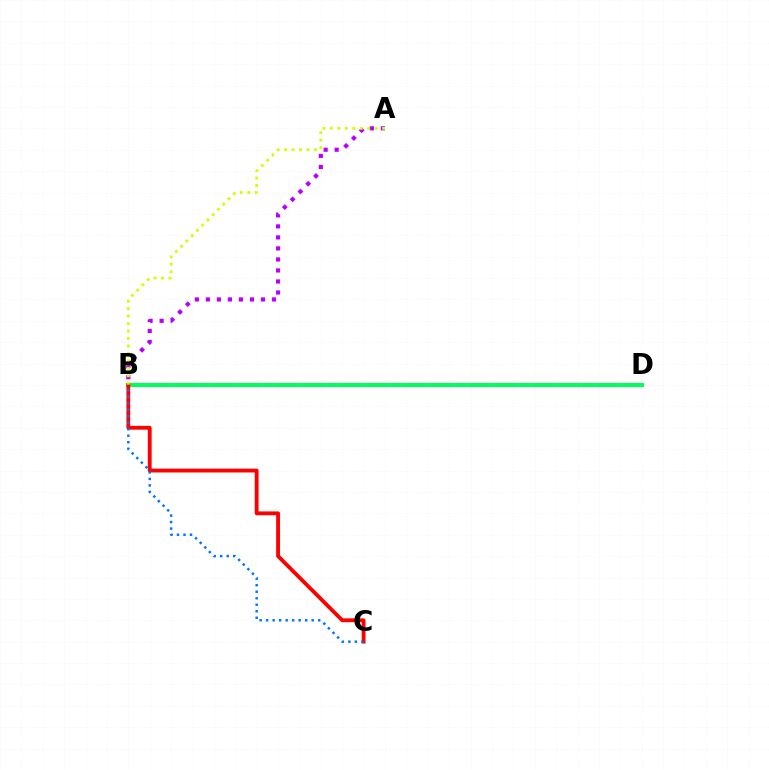{('B', 'D'): [{'color': '#00ff5c', 'line_style': 'solid', 'thickness': 2.89}], ('B', 'C'): [{'color': '#ff0000', 'line_style': 'solid', 'thickness': 2.76}, {'color': '#0074ff', 'line_style': 'dotted', 'thickness': 1.77}], ('A', 'B'): [{'color': '#b900ff', 'line_style': 'dotted', 'thickness': 2.99}, {'color': '#d1ff00', 'line_style': 'dotted', 'thickness': 2.03}]}